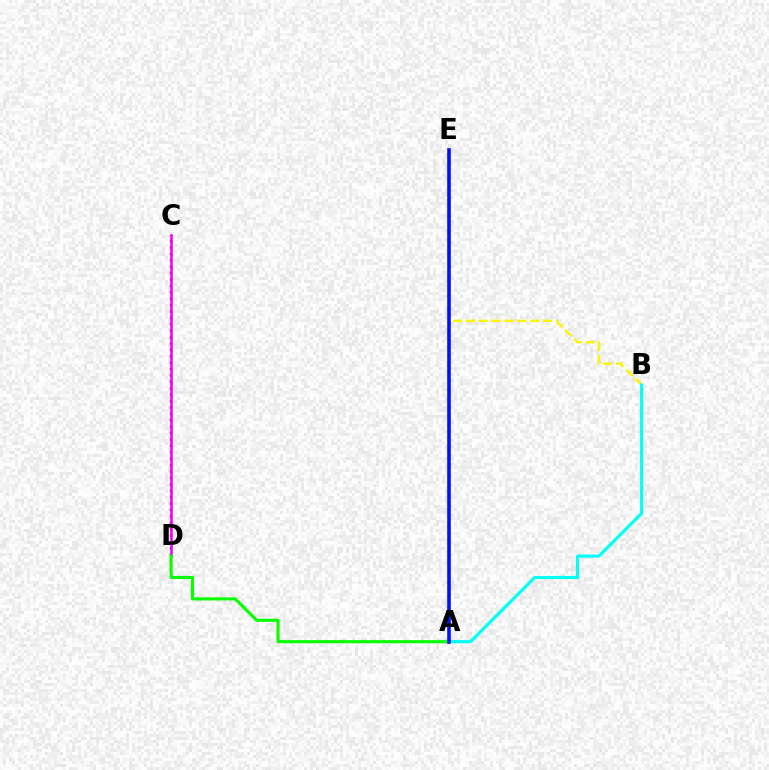{('C', 'D'): [{'color': '#ff0000', 'line_style': 'dotted', 'thickness': 1.74}, {'color': '#ee00ff', 'line_style': 'solid', 'thickness': 1.82}], ('B', 'E'): [{'color': '#fcf500', 'line_style': 'dashed', 'thickness': 1.75}], ('A', 'D'): [{'color': '#08ff00', 'line_style': 'solid', 'thickness': 2.24}], ('A', 'B'): [{'color': '#00fff6', 'line_style': 'solid', 'thickness': 2.27}], ('A', 'E'): [{'color': '#0010ff', 'line_style': 'solid', 'thickness': 2.59}]}